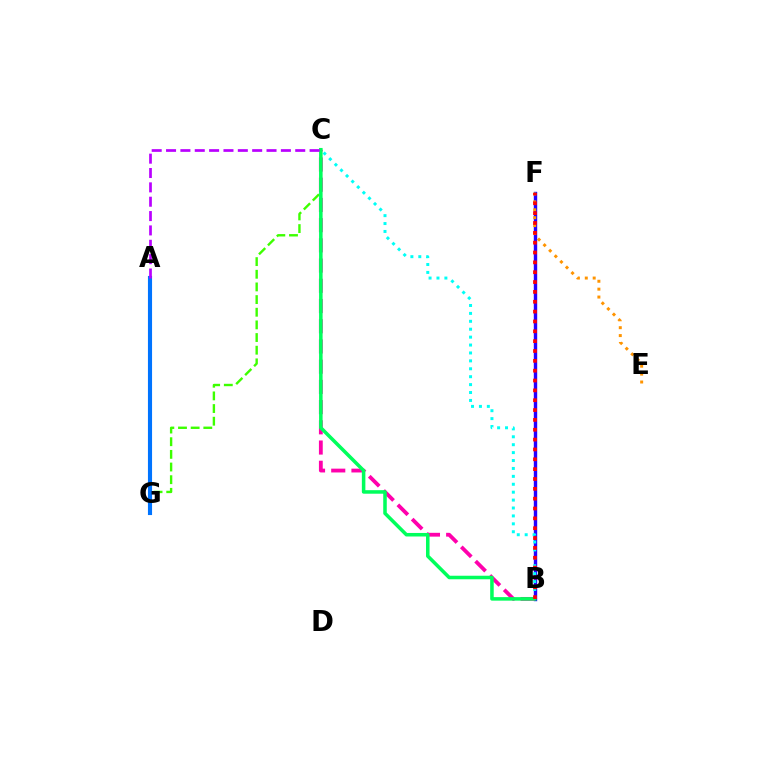{('C', 'G'): [{'color': '#3dff00', 'line_style': 'dashed', 'thickness': 1.72}], ('A', 'G'): [{'color': '#d1ff00', 'line_style': 'dashed', 'thickness': 1.89}, {'color': '#0074ff', 'line_style': 'solid', 'thickness': 2.96}], ('B', 'F'): [{'color': '#2500ff', 'line_style': 'solid', 'thickness': 2.45}, {'color': '#ff0000', 'line_style': 'dotted', 'thickness': 2.68}], ('E', 'F'): [{'color': '#ff9400', 'line_style': 'dotted', 'thickness': 2.15}], ('B', 'C'): [{'color': '#ff00ac', 'line_style': 'dashed', 'thickness': 2.75}, {'color': '#00fff6', 'line_style': 'dotted', 'thickness': 2.15}, {'color': '#00ff5c', 'line_style': 'solid', 'thickness': 2.54}], ('A', 'C'): [{'color': '#b900ff', 'line_style': 'dashed', 'thickness': 1.95}]}